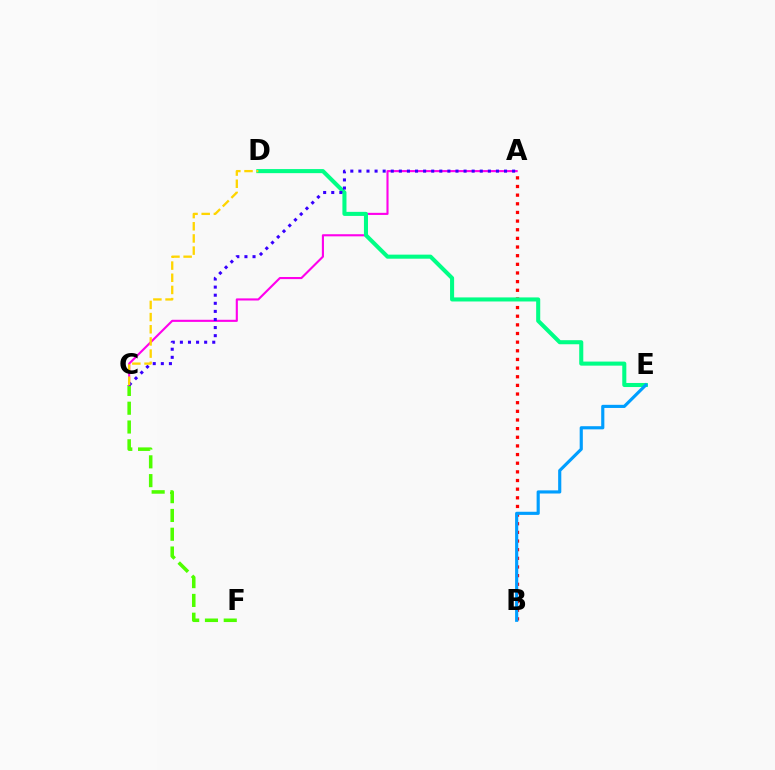{('C', 'F'): [{'color': '#4fff00', 'line_style': 'dashed', 'thickness': 2.55}], ('A', 'C'): [{'color': '#ff00ed', 'line_style': 'solid', 'thickness': 1.52}, {'color': '#3700ff', 'line_style': 'dotted', 'thickness': 2.2}], ('A', 'B'): [{'color': '#ff0000', 'line_style': 'dotted', 'thickness': 2.35}], ('D', 'E'): [{'color': '#00ff86', 'line_style': 'solid', 'thickness': 2.93}], ('B', 'E'): [{'color': '#009eff', 'line_style': 'solid', 'thickness': 2.27}], ('C', 'D'): [{'color': '#ffd500', 'line_style': 'dashed', 'thickness': 1.65}]}